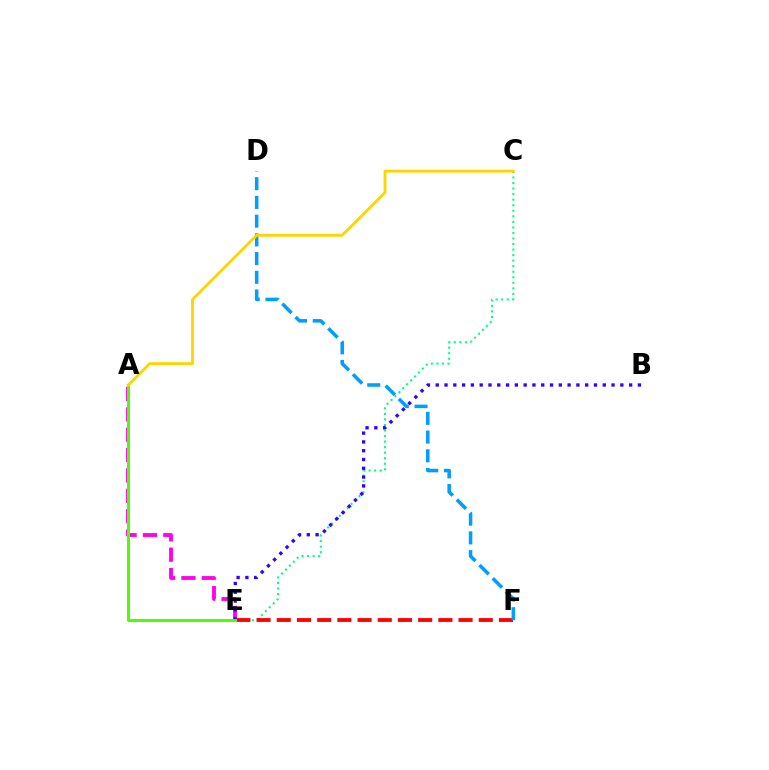{('A', 'E'): [{'color': '#ff00ed', 'line_style': 'dashed', 'thickness': 2.77}, {'color': '#4fff00', 'line_style': 'solid', 'thickness': 2.16}], ('C', 'E'): [{'color': '#00ff86', 'line_style': 'dotted', 'thickness': 1.51}], ('E', 'F'): [{'color': '#ff0000', 'line_style': 'dashed', 'thickness': 2.74}], ('B', 'E'): [{'color': '#3700ff', 'line_style': 'dotted', 'thickness': 2.39}], ('D', 'F'): [{'color': '#009eff', 'line_style': 'dashed', 'thickness': 2.54}], ('A', 'C'): [{'color': '#ffd500', 'line_style': 'solid', 'thickness': 2.05}]}